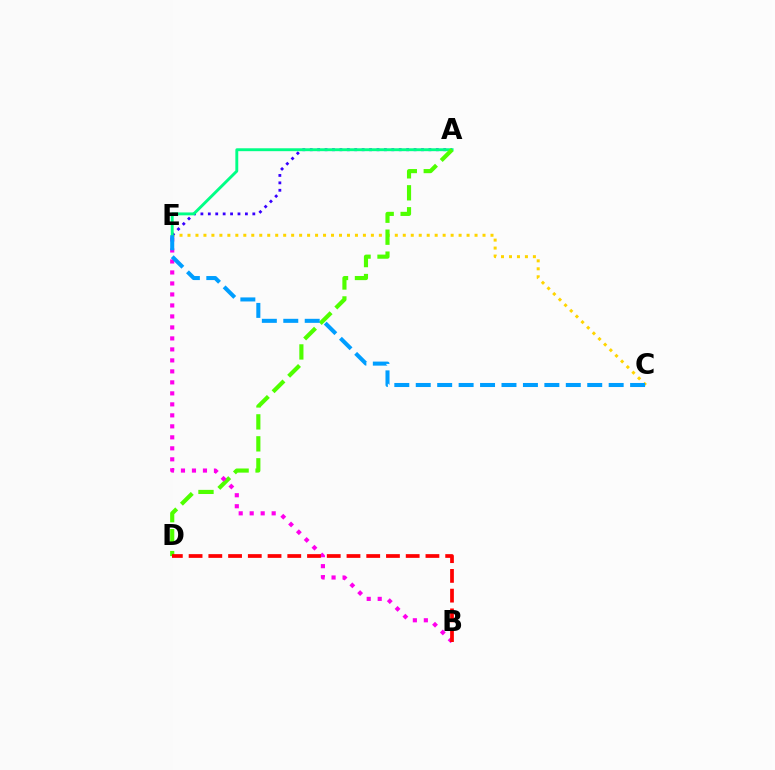{('C', 'E'): [{'color': '#ffd500', 'line_style': 'dotted', 'thickness': 2.17}, {'color': '#009eff', 'line_style': 'dashed', 'thickness': 2.91}], ('A', 'E'): [{'color': '#3700ff', 'line_style': 'dotted', 'thickness': 2.02}, {'color': '#00ff86', 'line_style': 'solid', 'thickness': 2.08}], ('A', 'D'): [{'color': '#4fff00', 'line_style': 'dashed', 'thickness': 2.98}], ('B', 'E'): [{'color': '#ff00ed', 'line_style': 'dotted', 'thickness': 2.99}], ('B', 'D'): [{'color': '#ff0000', 'line_style': 'dashed', 'thickness': 2.68}]}